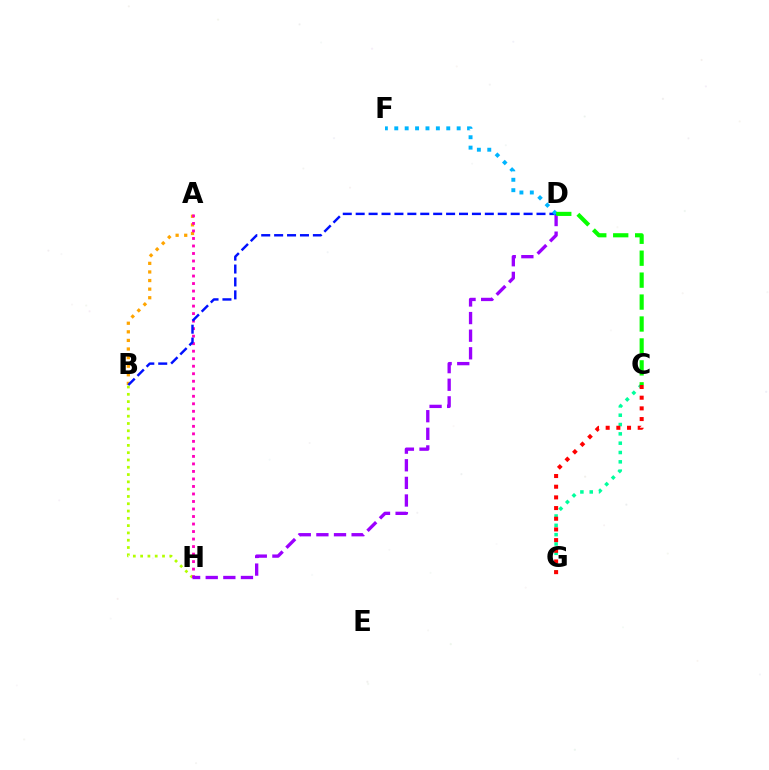{('A', 'B'): [{'color': '#ffa500', 'line_style': 'dotted', 'thickness': 2.33}], ('B', 'H'): [{'color': '#b3ff00', 'line_style': 'dotted', 'thickness': 1.98}], ('C', 'G'): [{'color': '#00ff9d', 'line_style': 'dotted', 'thickness': 2.53}, {'color': '#ff0000', 'line_style': 'dotted', 'thickness': 2.9}], ('A', 'H'): [{'color': '#ff00bd', 'line_style': 'dotted', 'thickness': 2.04}], ('D', 'H'): [{'color': '#9b00ff', 'line_style': 'dashed', 'thickness': 2.39}], ('B', 'D'): [{'color': '#0010ff', 'line_style': 'dashed', 'thickness': 1.75}], ('D', 'F'): [{'color': '#00b5ff', 'line_style': 'dotted', 'thickness': 2.83}], ('C', 'D'): [{'color': '#08ff00', 'line_style': 'dashed', 'thickness': 2.98}]}